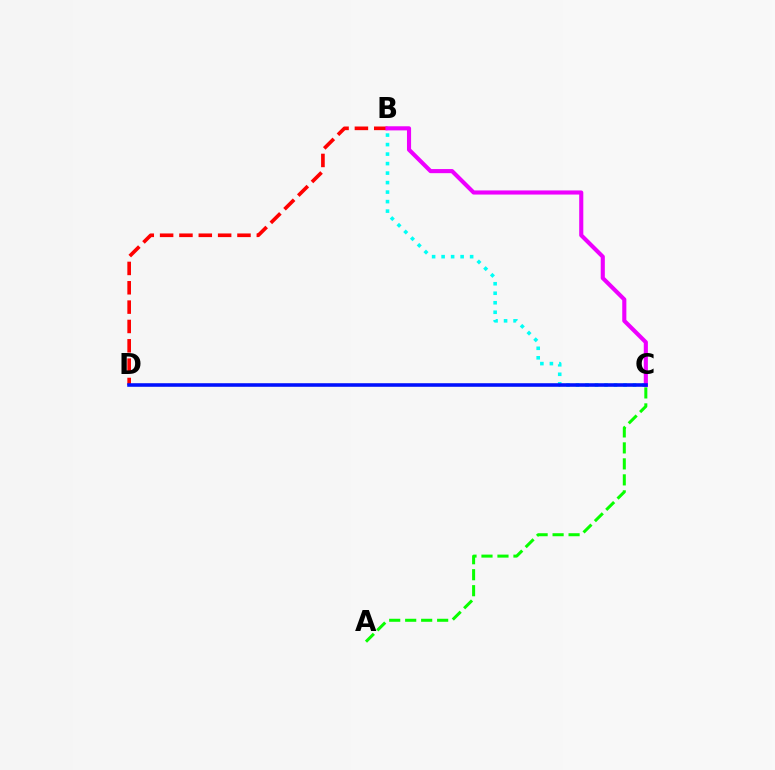{('B', 'D'): [{'color': '#ff0000', 'line_style': 'dashed', 'thickness': 2.63}], ('A', 'C'): [{'color': '#08ff00', 'line_style': 'dashed', 'thickness': 2.17}], ('B', 'C'): [{'color': '#00fff6', 'line_style': 'dotted', 'thickness': 2.58}, {'color': '#ee00ff', 'line_style': 'solid', 'thickness': 2.96}], ('C', 'D'): [{'color': '#fcf500', 'line_style': 'dashed', 'thickness': 1.56}, {'color': '#0010ff', 'line_style': 'solid', 'thickness': 2.56}]}